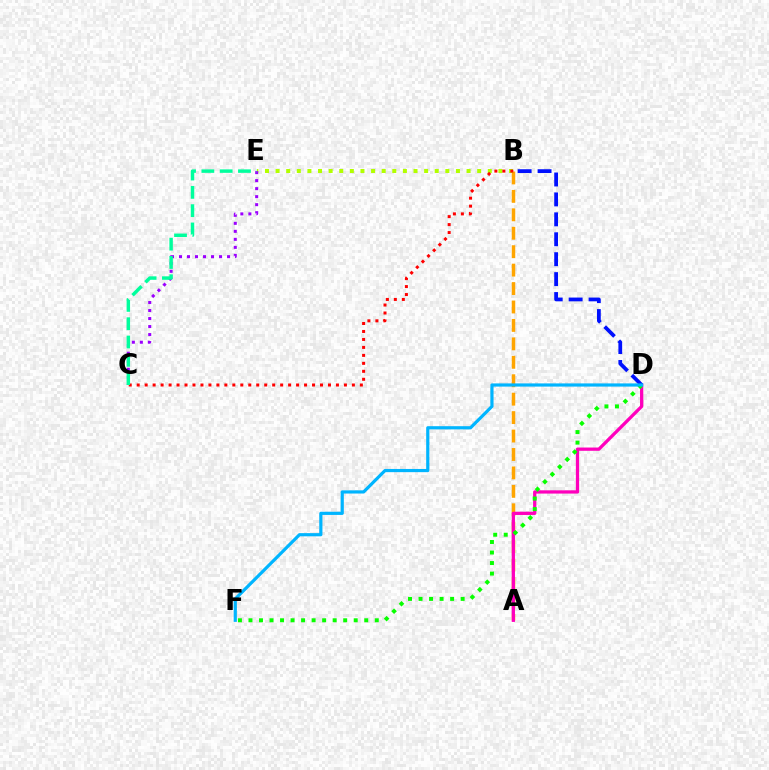{('A', 'B'): [{'color': '#ffa500', 'line_style': 'dashed', 'thickness': 2.5}], ('A', 'D'): [{'color': '#ff00bd', 'line_style': 'solid', 'thickness': 2.35}], ('B', 'D'): [{'color': '#0010ff', 'line_style': 'dashed', 'thickness': 2.71}], ('B', 'E'): [{'color': '#b3ff00', 'line_style': 'dotted', 'thickness': 2.88}], ('D', 'F'): [{'color': '#08ff00', 'line_style': 'dotted', 'thickness': 2.86}, {'color': '#00b5ff', 'line_style': 'solid', 'thickness': 2.3}], ('C', 'E'): [{'color': '#9b00ff', 'line_style': 'dotted', 'thickness': 2.18}, {'color': '#00ff9d', 'line_style': 'dashed', 'thickness': 2.49}], ('B', 'C'): [{'color': '#ff0000', 'line_style': 'dotted', 'thickness': 2.17}]}